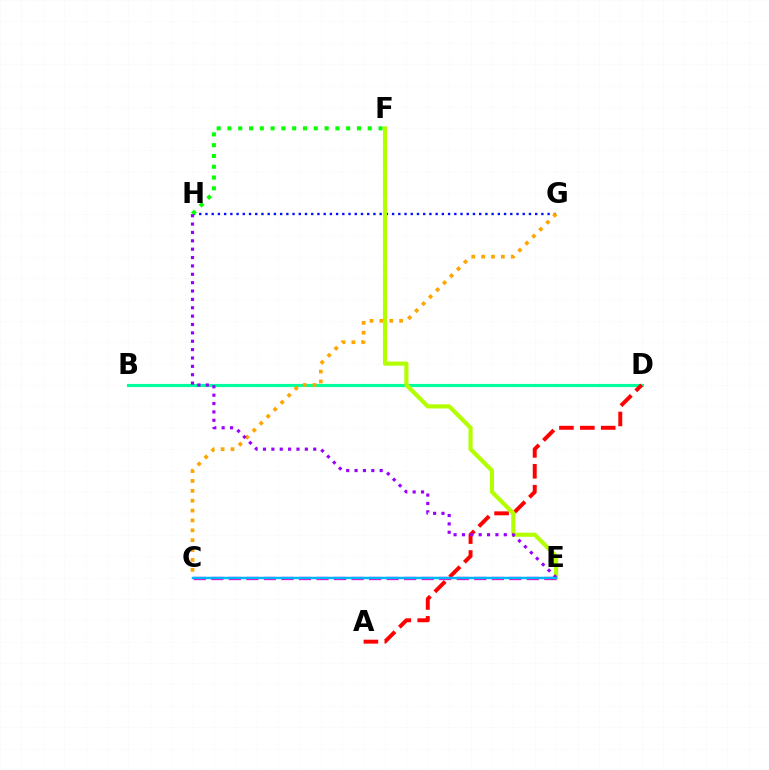{('B', 'D'): [{'color': '#00ff9d', 'line_style': 'solid', 'thickness': 2.27}], ('G', 'H'): [{'color': '#0010ff', 'line_style': 'dotted', 'thickness': 1.69}], ('A', 'D'): [{'color': '#ff0000', 'line_style': 'dashed', 'thickness': 2.84}], ('C', 'G'): [{'color': '#ffa500', 'line_style': 'dotted', 'thickness': 2.68}], ('E', 'F'): [{'color': '#b3ff00', 'line_style': 'solid', 'thickness': 2.99}], ('C', 'E'): [{'color': '#ff00bd', 'line_style': 'dashed', 'thickness': 2.38}, {'color': '#00b5ff', 'line_style': 'solid', 'thickness': 1.75}], ('F', 'H'): [{'color': '#08ff00', 'line_style': 'dotted', 'thickness': 2.93}], ('E', 'H'): [{'color': '#9b00ff', 'line_style': 'dotted', 'thickness': 2.27}]}